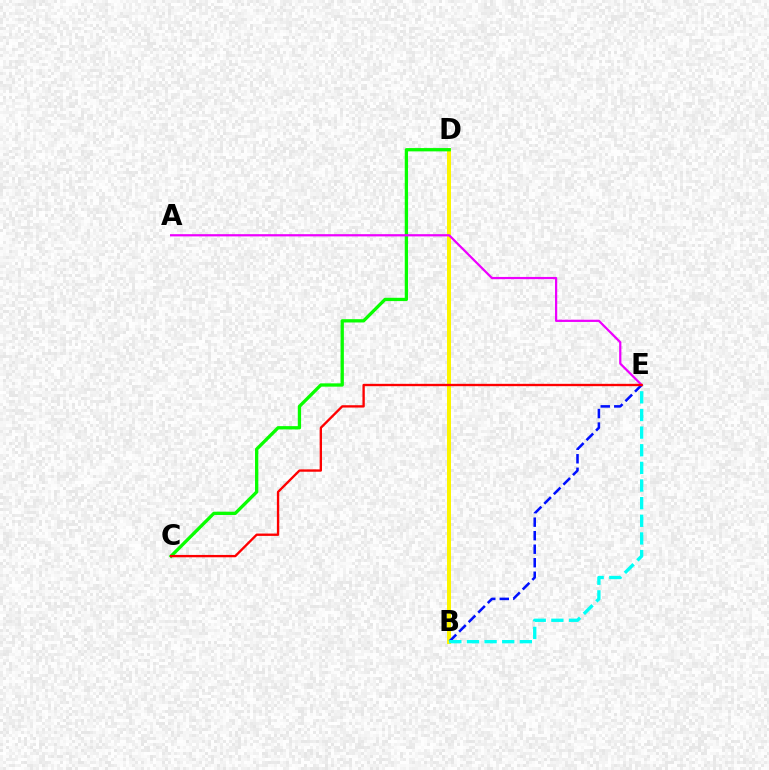{('B', 'D'): [{'color': '#fcf500', 'line_style': 'solid', 'thickness': 2.87}], ('B', 'E'): [{'color': '#0010ff', 'line_style': 'dashed', 'thickness': 1.84}, {'color': '#00fff6', 'line_style': 'dashed', 'thickness': 2.4}], ('C', 'D'): [{'color': '#08ff00', 'line_style': 'solid', 'thickness': 2.37}], ('A', 'E'): [{'color': '#ee00ff', 'line_style': 'solid', 'thickness': 1.6}], ('C', 'E'): [{'color': '#ff0000', 'line_style': 'solid', 'thickness': 1.69}]}